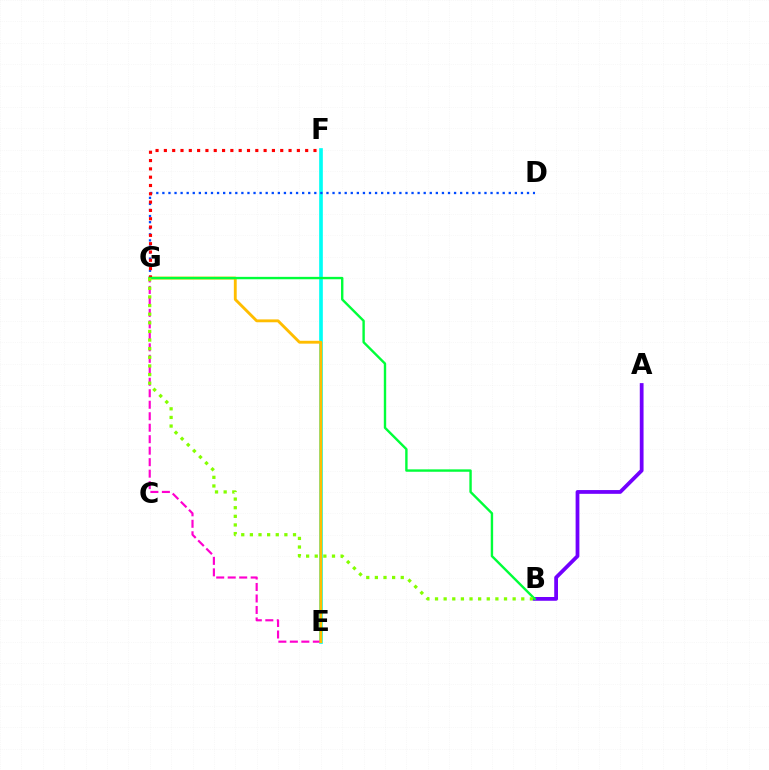{('E', 'F'): [{'color': '#00fff6', 'line_style': 'solid', 'thickness': 2.64}], ('E', 'G'): [{'color': '#ff00cf', 'line_style': 'dashed', 'thickness': 1.56}, {'color': '#ffbd00', 'line_style': 'solid', 'thickness': 2.06}], ('A', 'B'): [{'color': '#7200ff', 'line_style': 'solid', 'thickness': 2.71}], ('D', 'G'): [{'color': '#004bff', 'line_style': 'dotted', 'thickness': 1.65}], ('F', 'G'): [{'color': '#ff0000', 'line_style': 'dotted', 'thickness': 2.26}], ('B', 'G'): [{'color': '#00ff39', 'line_style': 'solid', 'thickness': 1.72}, {'color': '#84ff00', 'line_style': 'dotted', 'thickness': 2.34}]}